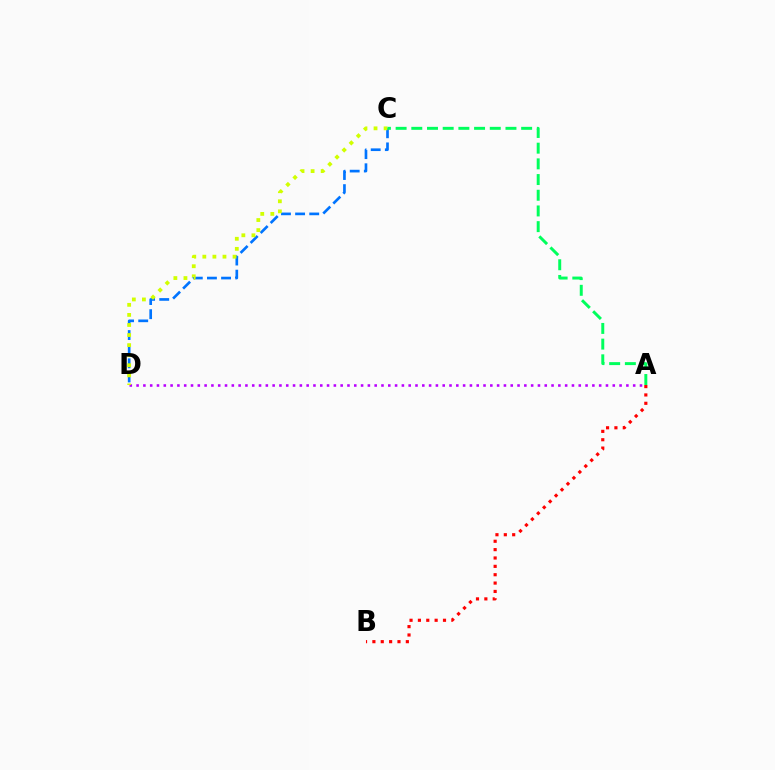{('A', 'B'): [{'color': '#ff0000', 'line_style': 'dotted', 'thickness': 2.27}], ('C', 'D'): [{'color': '#0074ff', 'line_style': 'dashed', 'thickness': 1.92}, {'color': '#d1ff00', 'line_style': 'dotted', 'thickness': 2.74}], ('A', 'D'): [{'color': '#b900ff', 'line_style': 'dotted', 'thickness': 1.85}], ('A', 'C'): [{'color': '#00ff5c', 'line_style': 'dashed', 'thickness': 2.13}]}